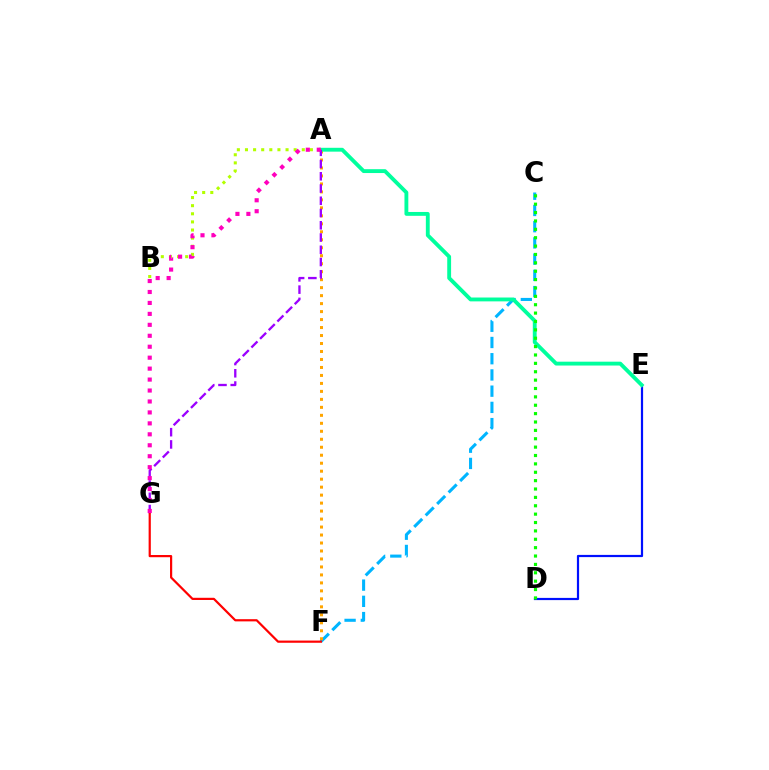{('D', 'E'): [{'color': '#0010ff', 'line_style': 'solid', 'thickness': 1.59}], ('C', 'F'): [{'color': '#00b5ff', 'line_style': 'dashed', 'thickness': 2.2}], ('A', 'F'): [{'color': '#ffa500', 'line_style': 'dotted', 'thickness': 2.17}], ('A', 'E'): [{'color': '#00ff9d', 'line_style': 'solid', 'thickness': 2.78}], ('A', 'B'): [{'color': '#b3ff00', 'line_style': 'dotted', 'thickness': 2.21}], ('A', 'G'): [{'color': '#9b00ff', 'line_style': 'dashed', 'thickness': 1.66}, {'color': '#ff00bd', 'line_style': 'dotted', 'thickness': 2.97}], ('F', 'G'): [{'color': '#ff0000', 'line_style': 'solid', 'thickness': 1.58}], ('C', 'D'): [{'color': '#08ff00', 'line_style': 'dotted', 'thickness': 2.28}]}